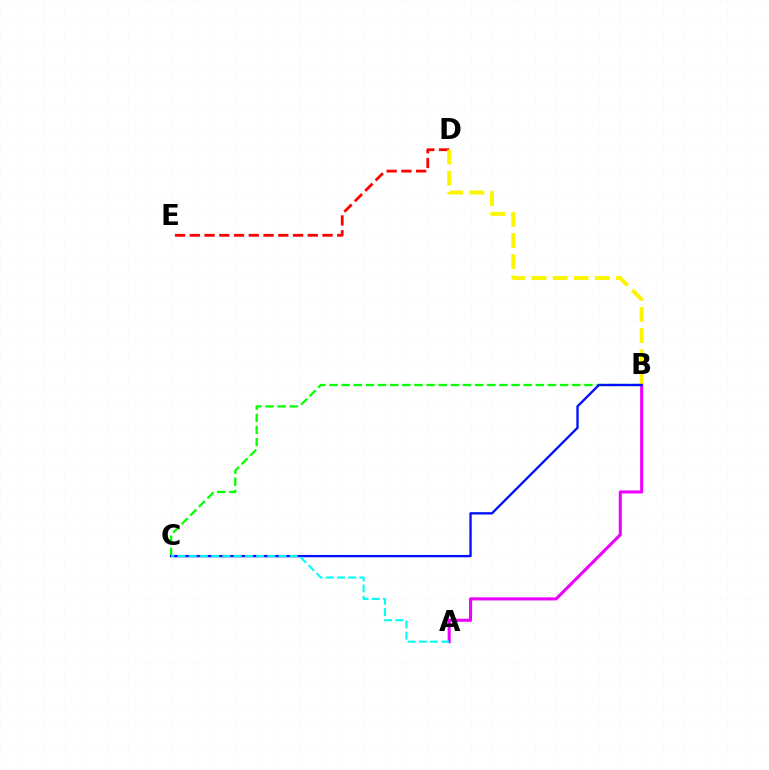{('D', 'E'): [{'color': '#ff0000', 'line_style': 'dashed', 'thickness': 2.0}], ('A', 'B'): [{'color': '#ee00ff', 'line_style': 'solid', 'thickness': 2.21}], ('B', 'C'): [{'color': '#08ff00', 'line_style': 'dashed', 'thickness': 1.65}, {'color': '#0010ff', 'line_style': 'solid', 'thickness': 1.69}], ('B', 'D'): [{'color': '#fcf500', 'line_style': 'dashed', 'thickness': 2.86}], ('A', 'C'): [{'color': '#00fff6', 'line_style': 'dashed', 'thickness': 1.53}]}